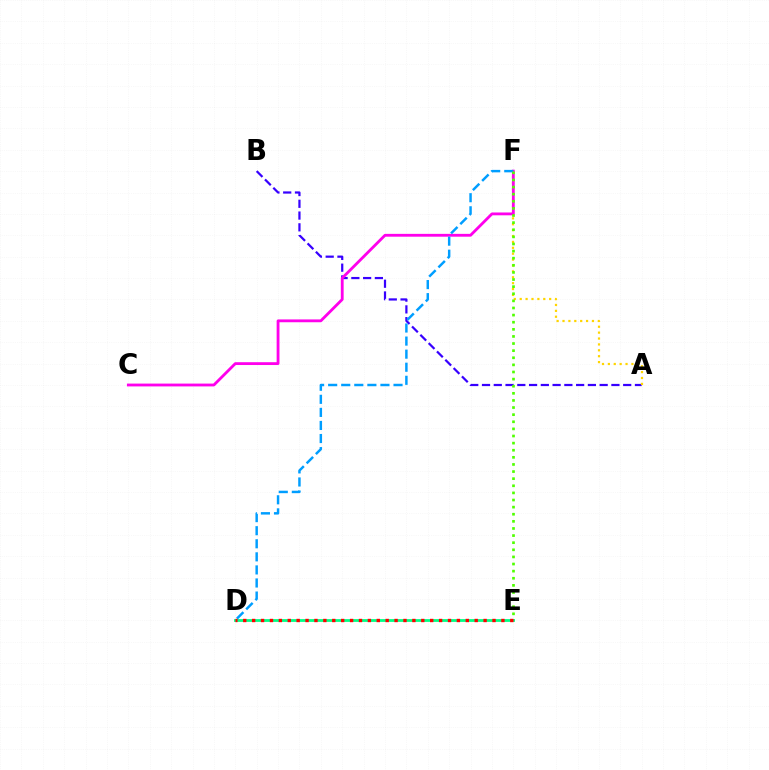{('A', 'B'): [{'color': '#3700ff', 'line_style': 'dashed', 'thickness': 1.6}], ('A', 'F'): [{'color': '#ffd500', 'line_style': 'dotted', 'thickness': 1.6}], ('C', 'F'): [{'color': '#ff00ed', 'line_style': 'solid', 'thickness': 2.03}], ('D', 'F'): [{'color': '#009eff', 'line_style': 'dashed', 'thickness': 1.78}], ('E', 'F'): [{'color': '#4fff00', 'line_style': 'dotted', 'thickness': 1.93}], ('D', 'E'): [{'color': '#00ff86', 'line_style': 'solid', 'thickness': 2.01}, {'color': '#ff0000', 'line_style': 'dotted', 'thickness': 2.42}]}